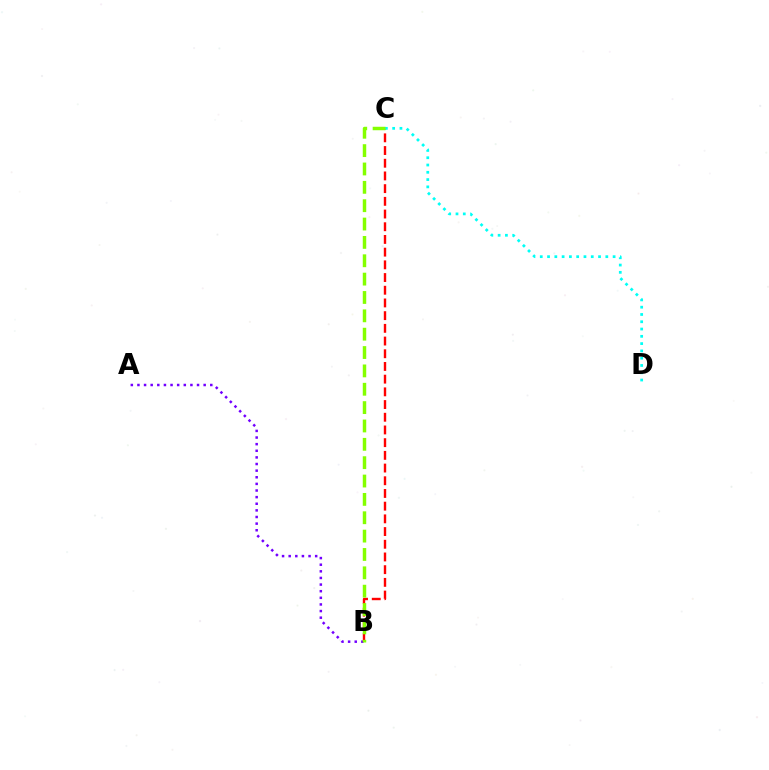{('A', 'B'): [{'color': '#7200ff', 'line_style': 'dotted', 'thickness': 1.8}], ('B', 'C'): [{'color': '#ff0000', 'line_style': 'dashed', 'thickness': 1.73}, {'color': '#84ff00', 'line_style': 'dashed', 'thickness': 2.49}], ('C', 'D'): [{'color': '#00fff6', 'line_style': 'dotted', 'thickness': 1.98}]}